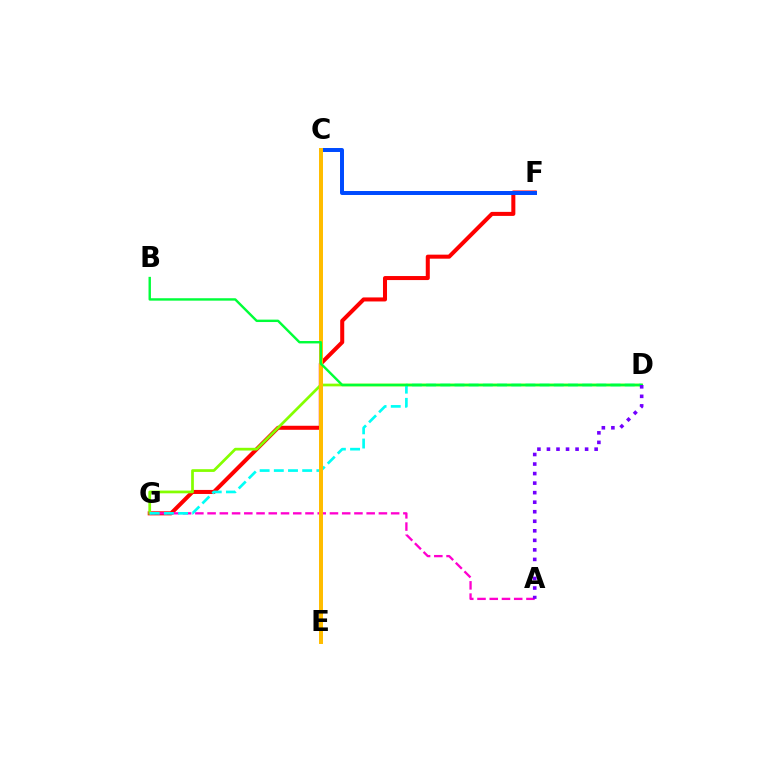{('F', 'G'): [{'color': '#ff0000', 'line_style': 'solid', 'thickness': 2.9}], ('C', 'F'): [{'color': '#004bff', 'line_style': 'solid', 'thickness': 2.86}], ('D', 'G'): [{'color': '#84ff00', 'line_style': 'solid', 'thickness': 1.96}, {'color': '#00fff6', 'line_style': 'dashed', 'thickness': 1.93}], ('A', 'G'): [{'color': '#ff00cf', 'line_style': 'dashed', 'thickness': 1.66}], ('C', 'E'): [{'color': '#ffbd00', 'line_style': 'solid', 'thickness': 2.86}], ('B', 'D'): [{'color': '#00ff39', 'line_style': 'solid', 'thickness': 1.73}], ('A', 'D'): [{'color': '#7200ff', 'line_style': 'dotted', 'thickness': 2.59}]}